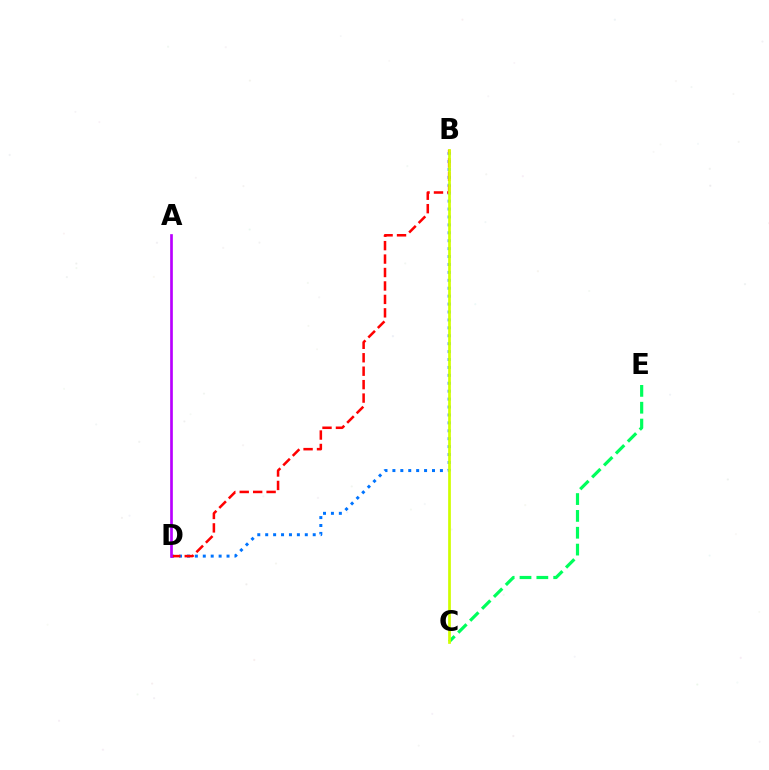{('C', 'E'): [{'color': '#00ff5c', 'line_style': 'dashed', 'thickness': 2.29}], ('B', 'D'): [{'color': '#0074ff', 'line_style': 'dotted', 'thickness': 2.15}, {'color': '#ff0000', 'line_style': 'dashed', 'thickness': 1.83}], ('B', 'C'): [{'color': '#d1ff00', 'line_style': 'solid', 'thickness': 1.96}], ('A', 'D'): [{'color': '#b900ff', 'line_style': 'solid', 'thickness': 1.93}]}